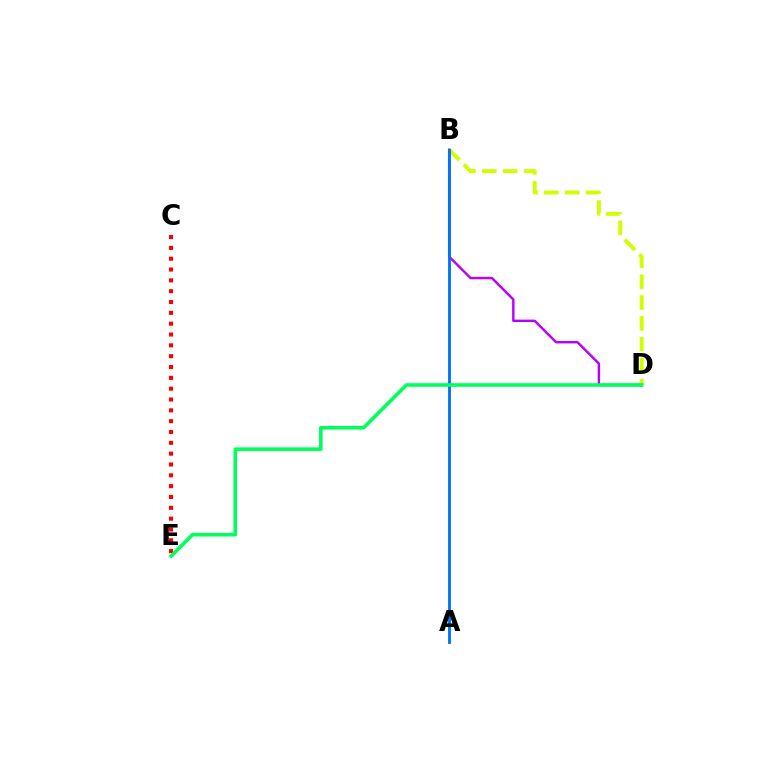{('C', 'E'): [{'color': '#ff0000', 'line_style': 'dotted', 'thickness': 2.94}], ('B', 'D'): [{'color': '#d1ff00', 'line_style': 'dashed', 'thickness': 2.83}, {'color': '#b900ff', 'line_style': 'solid', 'thickness': 1.75}], ('A', 'B'): [{'color': '#0074ff', 'line_style': 'solid', 'thickness': 2.07}], ('D', 'E'): [{'color': '#00ff5c', 'line_style': 'solid', 'thickness': 2.59}]}